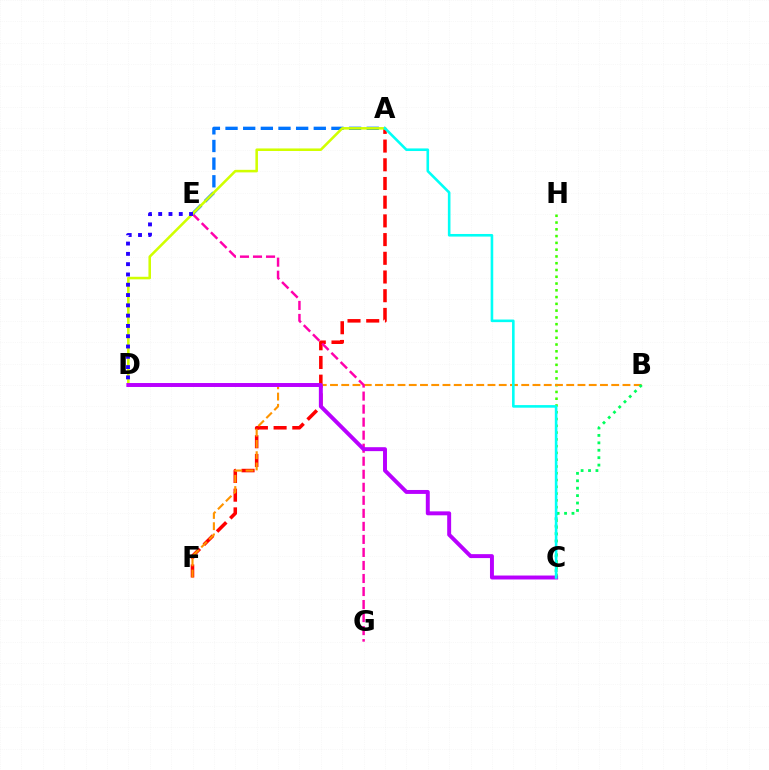{('A', 'F'): [{'color': '#ff0000', 'line_style': 'dashed', 'thickness': 2.54}], ('C', 'H'): [{'color': '#3dff00', 'line_style': 'dotted', 'thickness': 1.84}], ('B', 'F'): [{'color': '#ff9400', 'line_style': 'dashed', 'thickness': 1.53}], ('E', 'G'): [{'color': '#ff00ac', 'line_style': 'dashed', 'thickness': 1.77}], ('A', 'E'): [{'color': '#0074ff', 'line_style': 'dashed', 'thickness': 2.4}], ('A', 'D'): [{'color': '#d1ff00', 'line_style': 'solid', 'thickness': 1.84}], ('C', 'D'): [{'color': '#b900ff', 'line_style': 'solid', 'thickness': 2.84}], ('D', 'E'): [{'color': '#2500ff', 'line_style': 'dotted', 'thickness': 2.8}], ('B', 'C'): [{'color': '#00ff5c', 'line_style': 'dotted', 'thickness': 2.01}], ('A', 'C'): [{'color': '#00fff6', 'line_style': 'solid', 'thickness': 1.87}]}